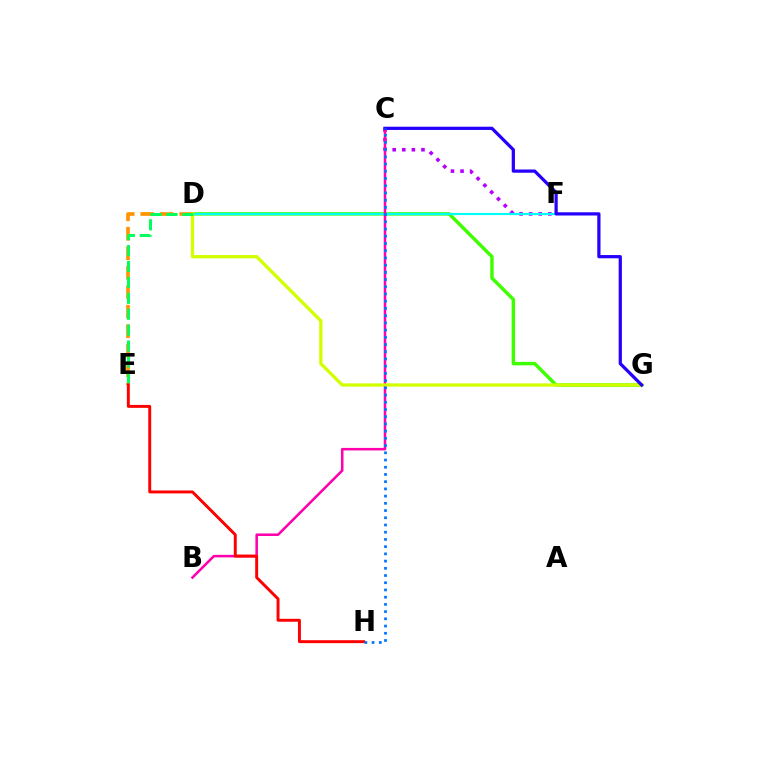{('D', 'G'): [{'color': '#3dff00', 'line_style': 'solid', 'thickness': 2.47}, {'color': '#d1ff00', 'line_style': 'solid', 'thickness': 2.35}], ('D', 'E'): [{'color': '#ff9400', 'line_style': 'dashed', 'thickness': 2.65}, {'color': '#00ff5c', 'line_style': 'dashed', 'thickness': 2.16}], ('C', 'F'): [{'color': '#b900ff', 'line_style': 'dotted', 'thickness': 2.61}], ('D', 'F'): [{'color': '#00fff6', 'line_style': 'solid', 'thickness': 1.55}], ('B', 'C'): [{'color': '#ff00ac', 'line_style': 'solid', 'thickness': 1.82}], ('C', 'G'): [{'color': '#2500ff', 'line_style': 'solid', 'thickness': 2.33}], ('E', 'H'): [{'color': '#ff0000', 'line_style': 'solid', 'thickness': 2.11}], ('C', 'H'): [{'color': '#0074ff', 'line_style': 'dotted', 'thickness': 1.96}]}